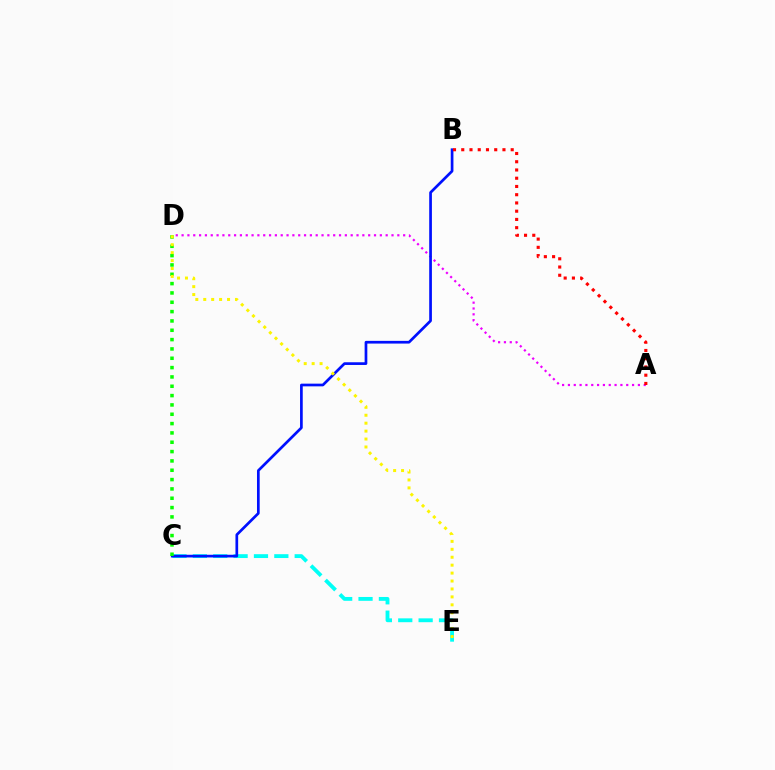{('C', 'E'): [{'color': '#00fff6', 'line_style': 'dashed', 'thickness': 2.77}], ('A', 'D'): [{'color': '#ee00ff', 'line_style': 'dotted', 'thickness': 1.58}], ('B', 'C'): [{'color': '#0010ff', 'line_style': 'solid', 'thickness': 1.94}], ('C', 'D'): [{'color': '#08ff00', 'line_style': 'dotted', 'thickness': 2.54}], ('D', 'E'): [{'color': '#fcf500', 'line_style': 'dotted', 'thickness': 2.16}], ('A', 'B'): [{'color': '#ff0000', 'line_style': 'dotted', 'thickness': 2.24}]}